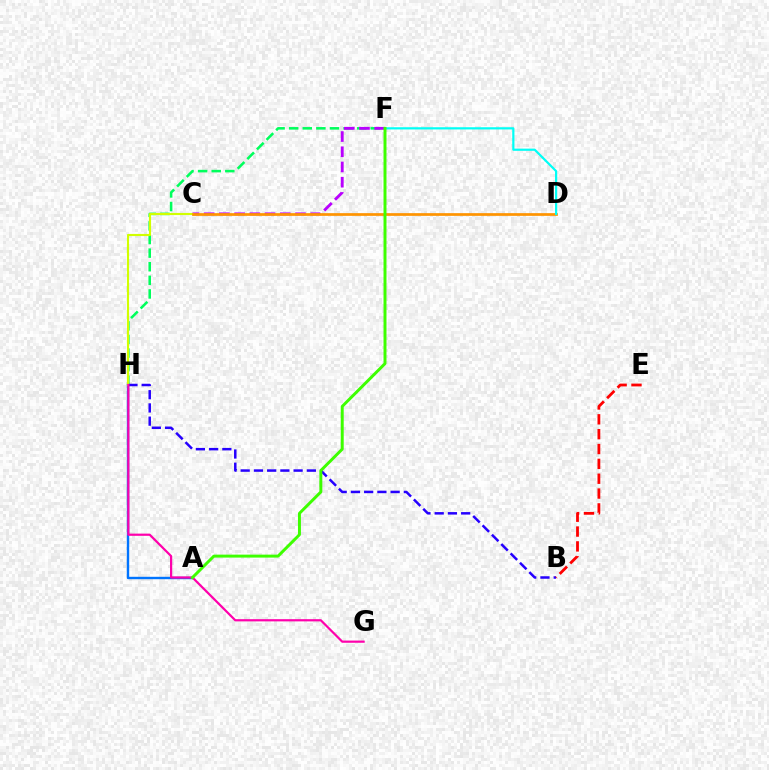{('A', 'H'): [{'color': '#0074ff', 'line_style': 'solid', 'thickness': 1.72}], ('F', 'H'): [{'color': '#00ff5c', 'line_style': 'dashed', 'thickness': 1.85}], ('C', 'F'): [{'color': '#b900ff', 'line_style': 'dashed', 'thickness': 2.07}], ('B', 'H'): [{'color': '#2500ff', 'line_style': 'dashed', 'thickness': 1.8}], ('C', 'H'): [{'color': '#d1ff00', 'line_style': 'solid', 'thickness': 1.54}], ('C', 'D'): [{'color': '#ff9400', 'line_style': 'solid', 'thickness': 1.95}], ('B', 'E'): [{'color': '#ff0000', 'line_style': 'dashed', 'thickness': 2.02}], ('D', 'F'): [{'color': '#00fff6', 'line_style': 'solid', 'thickness': 1.58}], ('G', 'H'): [{'color': '#ff00ac', 'line_style': 'solid', 'thickness': 1.59}], ('A', 'F'): [{'color': '#3dff00', 'line_style': 'solid', 'thickness': 2.13}]}